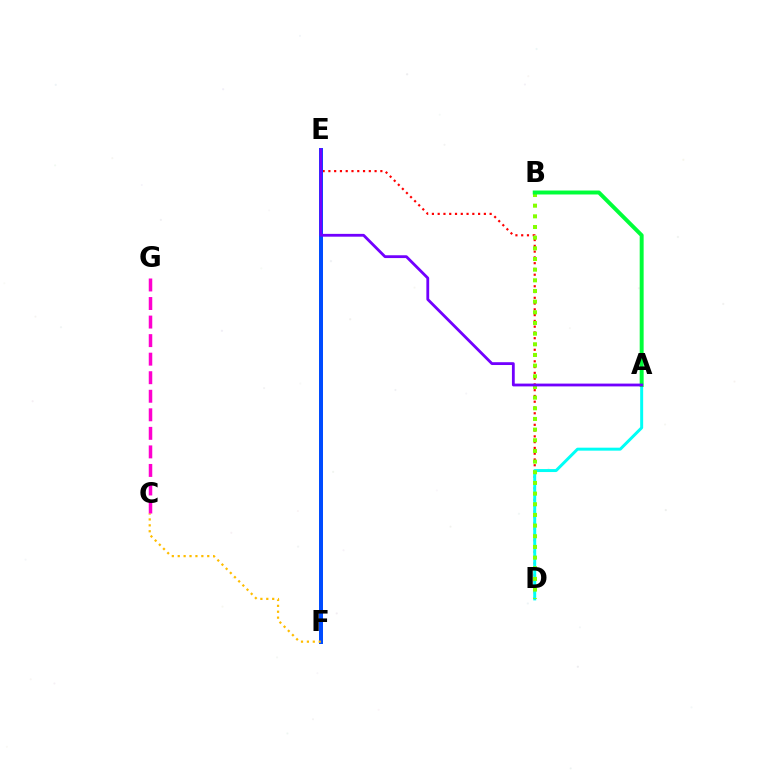{('D', 'E'): [{'color': '#ff0000', 'line_style': 'dotted', 'thickness': 1.57}], ('A', 'D'): [{'color': '#00fff6', 'line_style': 'solid', 'thickness': 2.14}], ('B', 'D'): [{'color': '#84ff00', 'line_style': 'dotted', 'thickness': 2.9}], ('E', 'F'): [{'color': '#004bff', 'line_style': 'solid', 'thickness': 2.87}], ('A', 'B'): [{'color': '#00ff39', 'line_style': 'solid', 'thickness': 2.84}], ('C', 'F'): [{'color': '#ffbd00', 'line_style': 'dotted', 'thickness': 1.6}], ('C', 'G'): [{'color': '#ff00cf', 'line_style': 'dashed', 'thickness': 2.52}], ('A', 'E'): [{'color': '#7200ff', 'line_style': 'solid', 'thickness': 2.02}]}